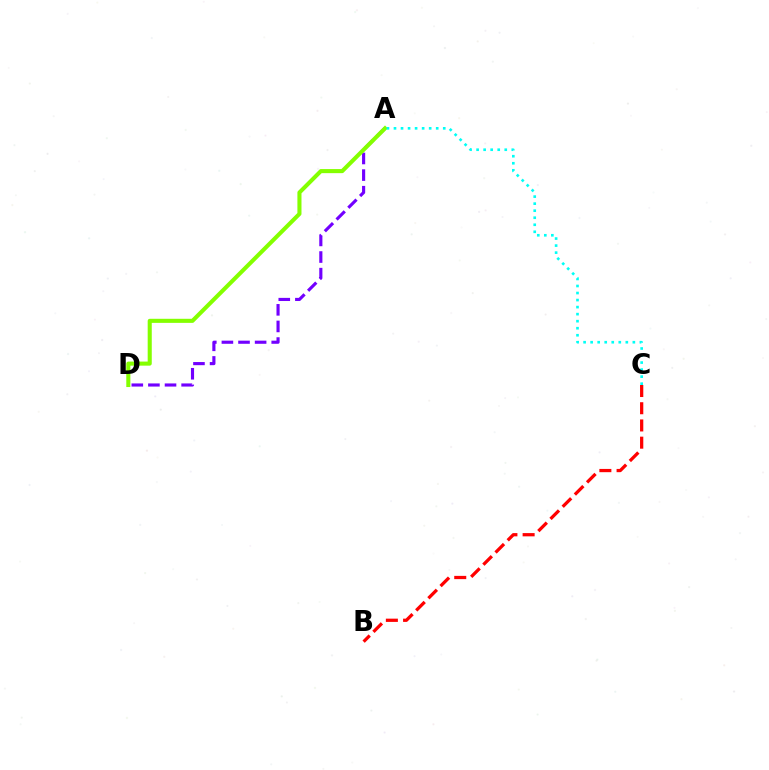{('A', 'D'): [{'color': '#7200ff', 'line_style': 'dashed', 'thickness': 2.26}, {'color': '#84ff00', 'line_style': 'solid', 'thickness': 2.94}], ('A', 'C'): [{'color': '#00fff6', 'line_style': 'dotted', 'thickness': 1.91}], ('B', 'C'): [{'color': '#ff0000', 'line_style': 'dashed', 'thickness': 2.34}]}